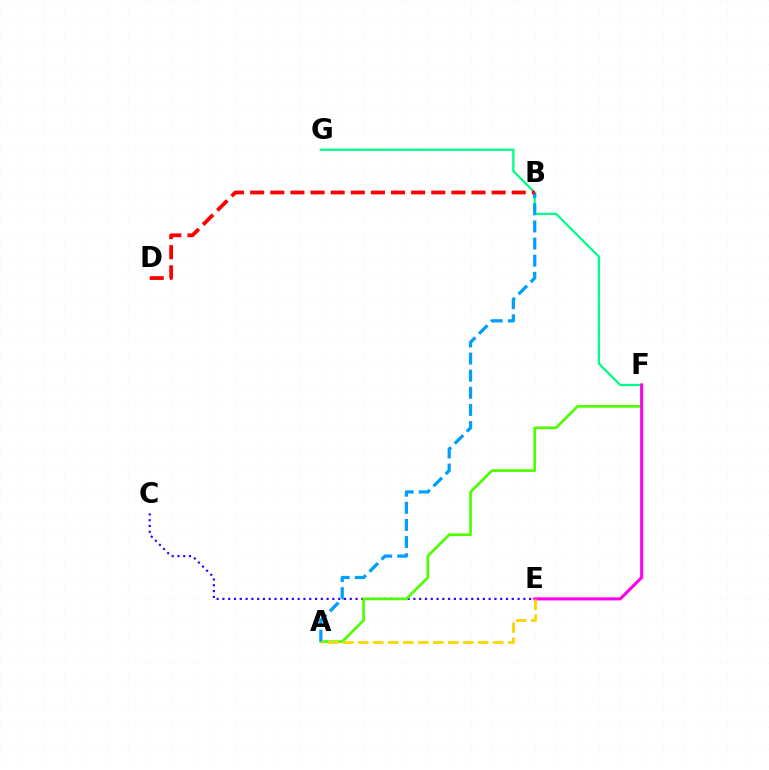{('C', 'E'): [{'color': '#3700ff', 'line_style': 'dotted', 'thickness': 1.57}], ('A', 'F'): [{'color': '#4fff00', 'line_style': 'solid', 'thickness': 1.94}], ('F', 'G'): [{'color': '#00ff86', 'line_style': 'solid', 'thickness': 1.63}], ('E', 'F'): [{'color': '#ff00ed', 'line_style': 'solid', 'thickness': 2.2}], ('A', 'B'): [{'color': '#009eff', 'line_style': 'dashed', 'thickness': 2.33}], ('A', 'E'): [{'color': '#ffd500', 'line_style': 'dashed', 'thickness': 2.04}], ('B', 'D'): [{'color': '#ff0000', 'line_style': 'dashed', 'thickness': 2.73}]}